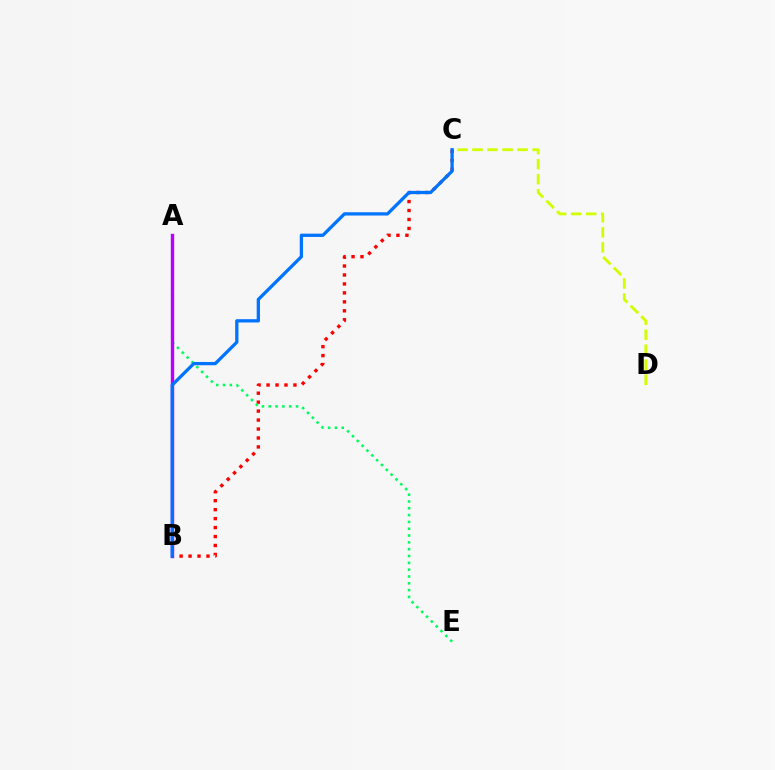{('B', 'C'): [{'color': '#ff0000', 'line_style': 'dotted', 'thickness': 2.43}, {'color': '#0074ff', 'line_style': 'solid', 'thickness': 2.36}], ('C', 'D'): [{'color': '#d1ff00', 'line_style': 'dashed', 'thickness': 2.04}], ('A', 'E'): [{'color': '#00ff5c', 'line_style': 'dotted', 'thickness': 1.85}], ('A', 'B'): [{'color': '#b900ff', 'line_style': 'solid', 'thickness': 2.44}]}